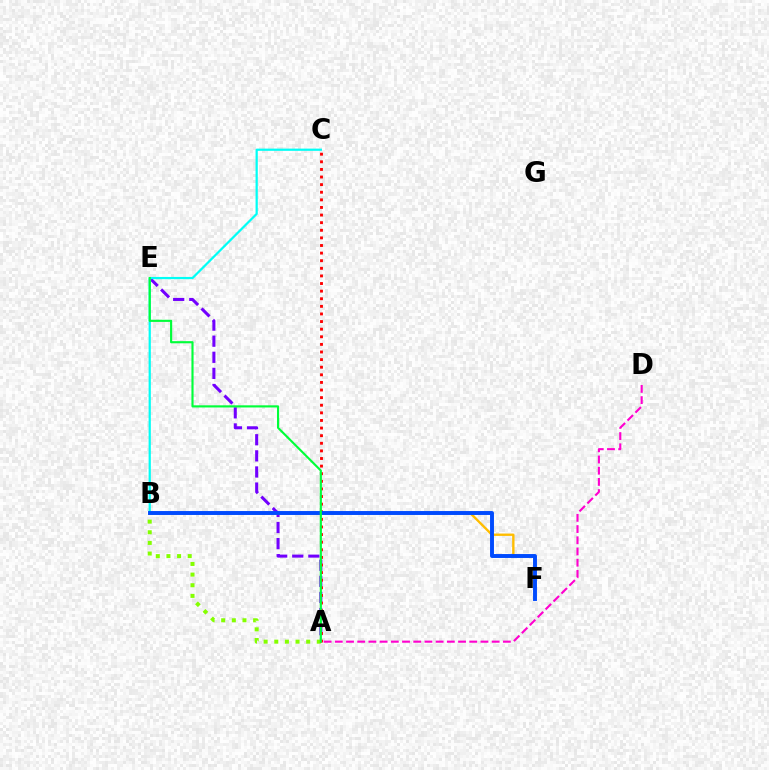{('A', 'E'): [{'color': '#7200ff', 'line_style': 'dashed', 'thickness': 2.19}, {'color': '#00ff39', 'line_style': 'solid', 'thickness': 1.54}], ('A', 'B'): [{'color': '#84ff00', 'line_style': 'dotted', 'thickness': 2.89}], ('B', 'C'): [{'color': '#00fff6', 'line_style': 'solid', 'thickness': 1.6}], ('A', 'C'): [{'color': '#ff0000', 'line_style': 'dotted', 'thickness': 2.07}], ('B', 'F'): [{'color': '#ffbd00', 'line_style': 'solid', 'thickness': 1.7}, {'color': '#004bff', 'line_style': 'solid', 'thickness': 2.82}], ('A', 'D'): [{'color': '#ff00cf', 'line_style': 'dashed', 'thickness': 1.52}]}